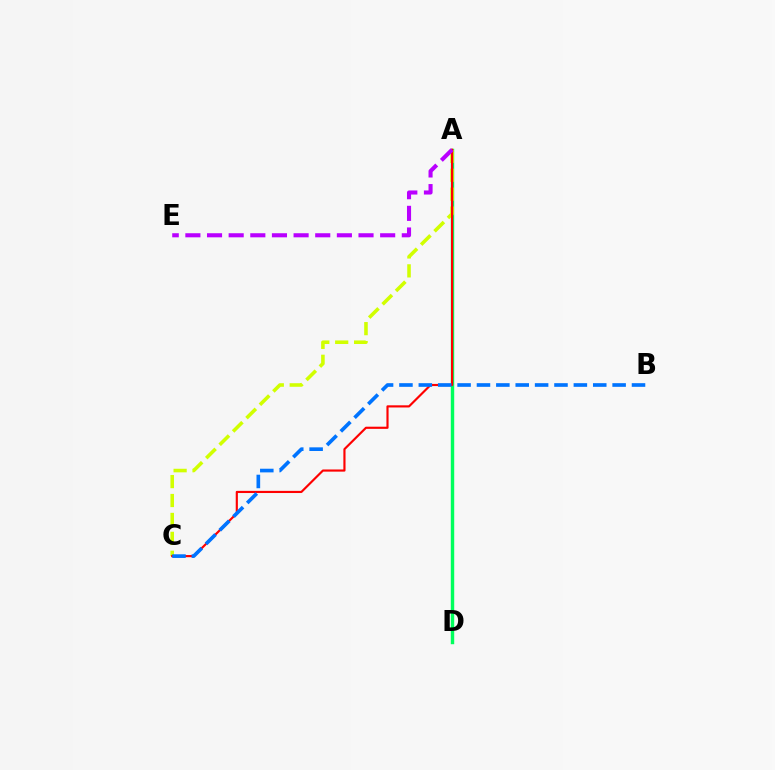{('A', 'D'): [{'color': '#00ff5c', 'line_style': 'solid', 'thickness': 2.46}], ('A', 'C'): [{'color': '#d1ff00', 'line_style': 'dashed', 'thickness': 2.57}, {'color': '#ff0000', 'line_style': 'solid', 'thickness': 1.55}], ('B', 'C'): [{'color': '#0074ff', 'line_style': 'dashed', 'thickness': 2.63}], ('A', 'E'): [{'color': '#b900ff', 'line_style': 'dashed', 'thickness': 2.94}]}